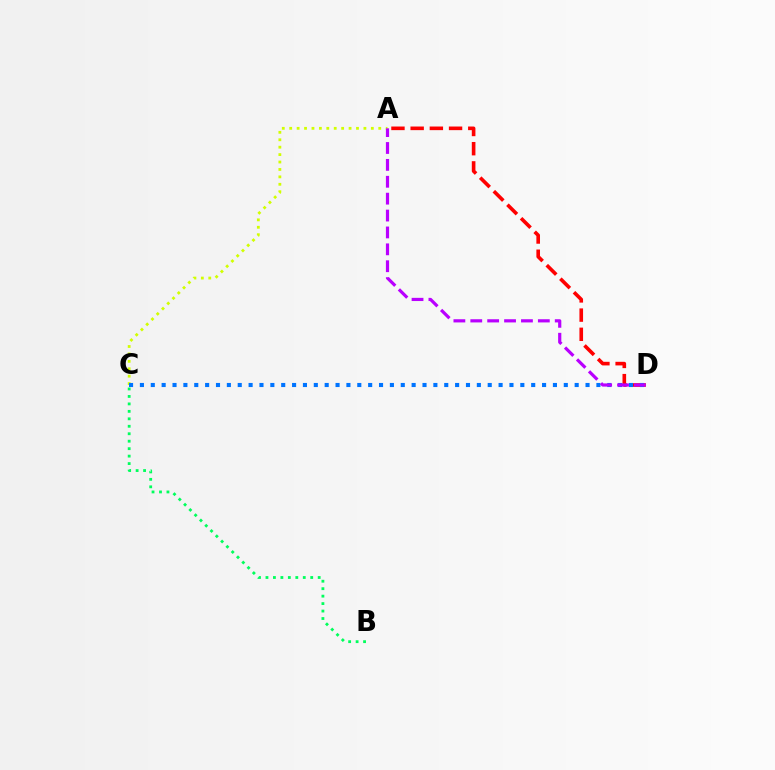{('A', 'C'): [{'color': '#d1ff00', 'line_style': 'dotted', 'thickness': 2.02}], ('A', 'D'): [{'color': '#ff0000', 'line_style': 'dashed', 'thickness': 2.61}, {'color': '#b900ff', 'line_style': 'dashed', 'thickness': 2.29}], ('C', 'D'): [{'color': '#0074ff', 'line_style': 'dotted', 'thickness': 2.95}], ('B', 'C'): [{'color': '#00ff5c', 'line_style': 'dotted', 'thickness': 2.03}]}